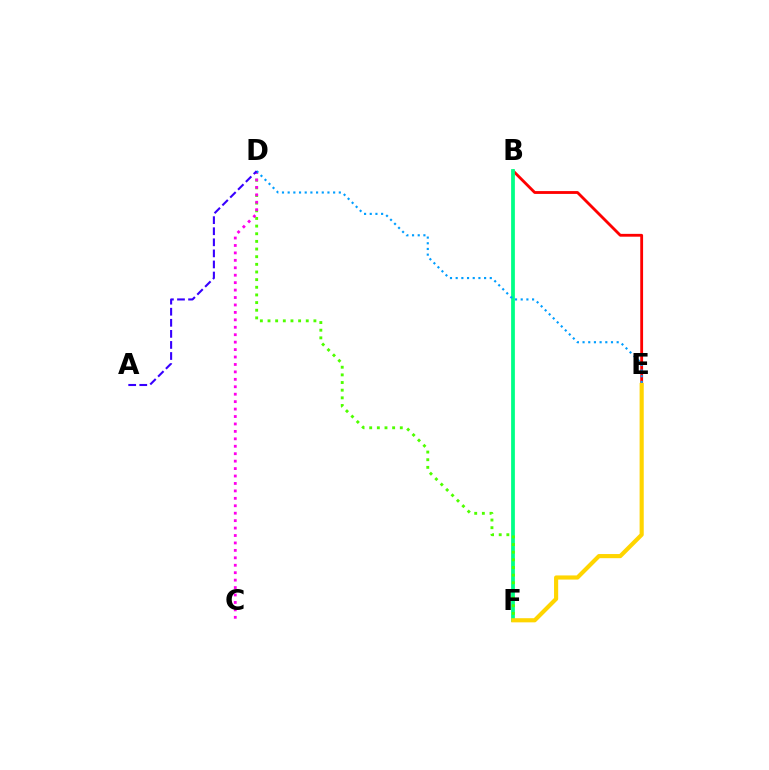{('B', 'E'): [{'color': '#ff0000', 'line_style': 'solid', 'thickness': 2.04}], ('B', 'F'): [{'color': '#00ff86', 'line_style': 'solid', 'thickness': 2.71}], ('D', 'F'): [{'color': '#4fff00', 'line_style': 'dotted', 'thickness': 2.08}], ('C', 'D'): [{'color': '#ff00ed', 'line_style': 'dotted', 'thickness': 2.02}], ('D', 'E'): [{'color': '#009eff', 'line_style': 'dotted', 'thickness': 1.54}], ('E', 'F'): [{'color': '#ffd500', 'line_style': 'solid', 'thickness': 2.98}], ('A', 'D'): [{'color': '#3700ff', 'line_style': 'dashed', 'thickness': 1.5}]}